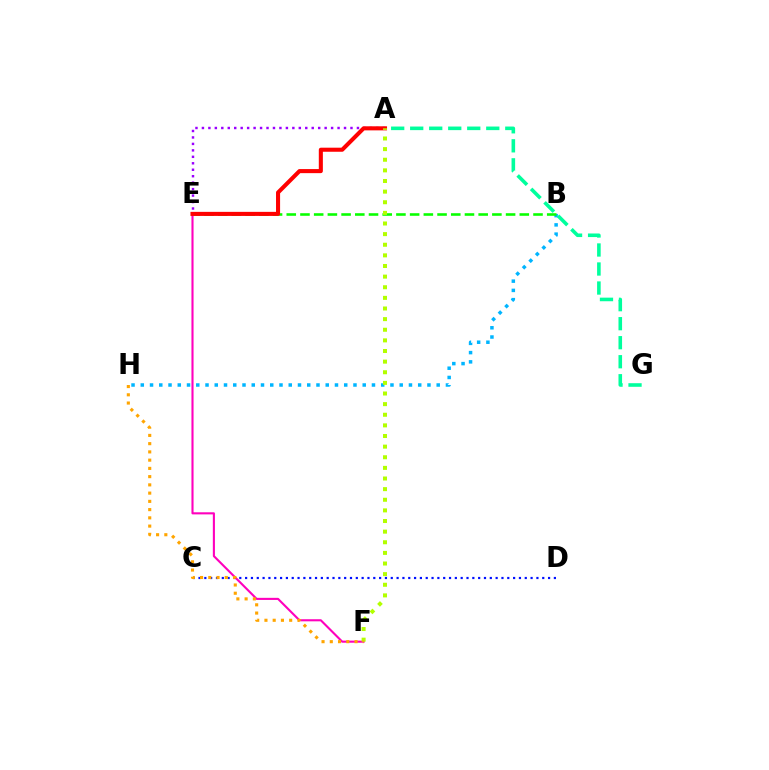{('B', 'H'): [{'color': '#00b5ff', 'line_style': 'dotted', 'thickness': 2.51}], ('A', 'E'): [{'color': '#9b00ff', 'line_style': 'dotted', 'thickness': 1.75}, {'color': '#ff0000', 'line_style': 'solid', 'thickness': 2.93}], ('A', 'G'): [{'color': '#00ff9d', 'line_style': 'dashed', 'thickness': 2.58}], ('B', 'E'): [{'color': '#08ff00', 'line_style': 'dashed', 'thickness': 1.86}], ('C', 'D'): [{'color': '#0010ff', 'line_style': 'dotted', 'thickness': 1.58}], ('E', 'F'): [{'color': '#ff00bd', 'line_style': 'solid', 'thickness': 1.52}], ('A', 'F'): [{'color': '#b3ff00', 'line_style': 'dotted', 'thickness': 2.89}], ('F', 'H'): [{'color': '#ffa500', 'line_style': 'dotted', 'thickness': 2.24}]}